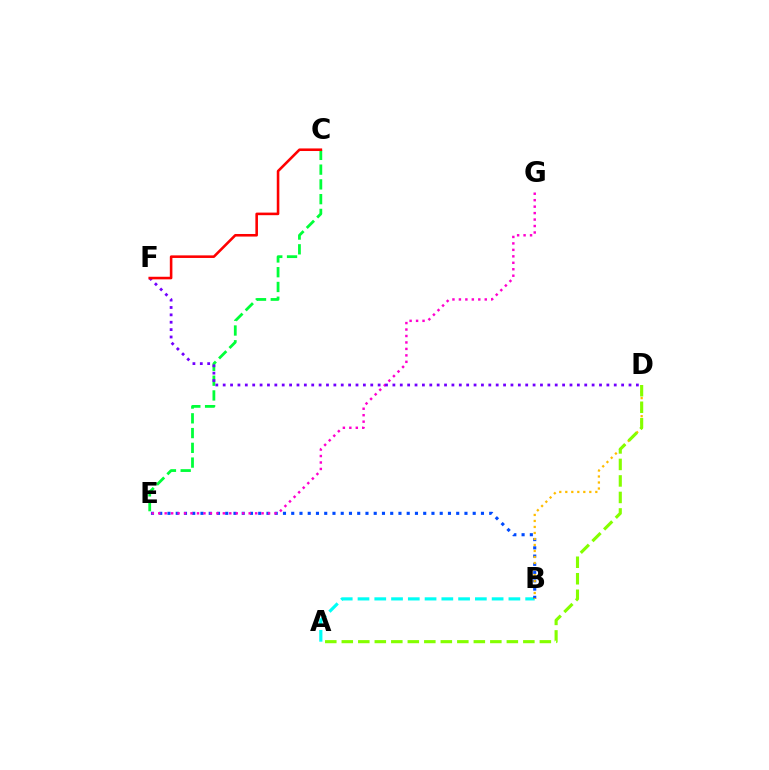{('C', 'E'): [{'color': '#00ff39', 'line_style': 'dashed', 'thickness': 2.0}], ('A', 'B'): [{'color': '#00fff6', 'line_style': 'dashed', 'thickness': 2.28}], ('B', 'E'): [{'color': '#004bff', 'line_style': 'dotted', 'thickness': 2.24}], ('E', 'G'): [{'color': '#ff00cf', 'line_style': 'dotted', 'thickness': 1.76}], ('B', 'D'): [{'color': '#ffbd00', 'line_style': 'dotted', 'thickness': 1.63}], ('A', 'D'): [{'color': '#84ff00', 'line_style': 'dashed', 'thickness': 2.24}], ('D', 'F'): [{'color': '#7200ff', 'line_style': 'dotted', 'thickness': 2.0}], ('C', 'F'): [{'color': '#ff0000', 'line_style': 'solid', 'thickness': 1.86}]}